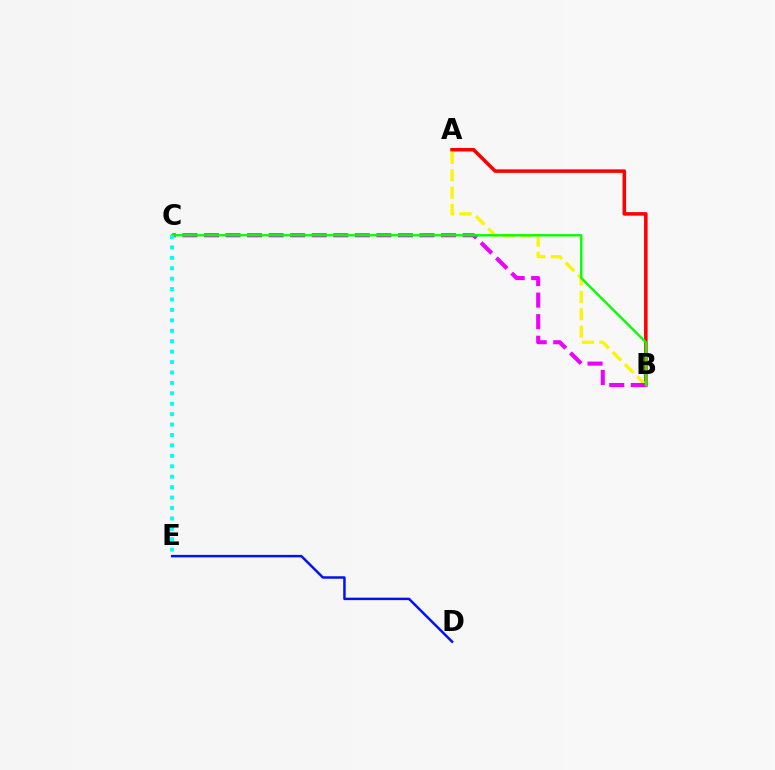{('A', 'B'): [{'color': '#ff0000', 'line_style': 'solid', 'thickness': 2.55}, {'color': '#fcf500', 'line_style': 'dashed', 'thickness': 2.36}], ('B', 'C'): [{'color': '#ee00ff', 'line_style': 'dashed', 'thickness': 2.93}, {'color': '#08ff00', 'line_style': 'solid', 'thickness': 1.73}], ('D', 'E'): [{'color': '#0010ff', 'line_style': 'solid', 'thickness': 1.78}], ('C', 'E'): [{'color': '#00fff6', 'line_style': 'dotted', 'thickness': 2.83}]}